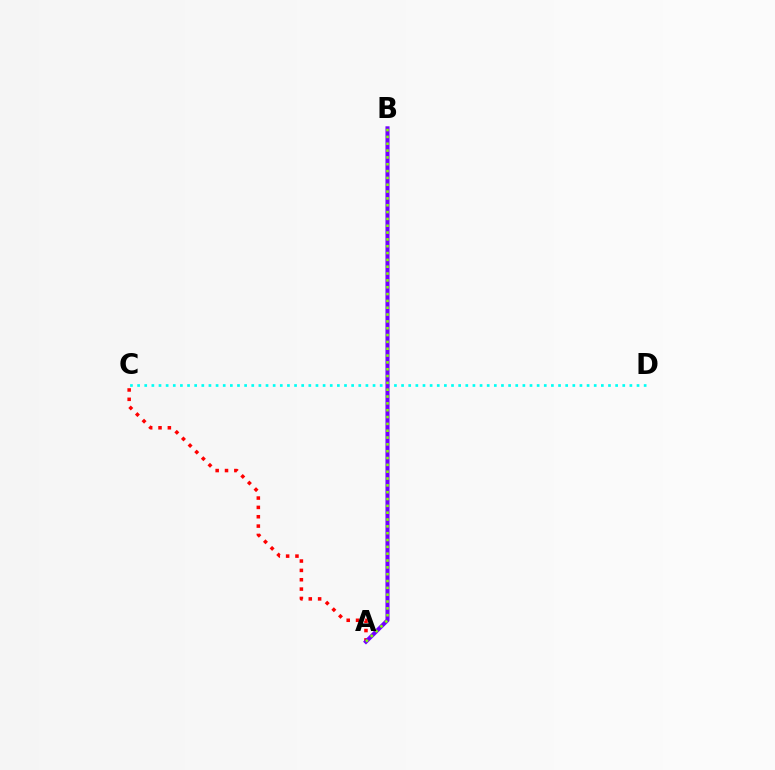{('A', 'C'): [{'color': '#ff0000', 'line_style': 'dotted', 'thickness': 2.54}], ('C', 'D'): [{'color': '#00fff6', 'line_style': 'dotted', 'thickness': 1.94}], ('A', 'B'): [{'color': '#7200ff', 'line_style': 'solid', 'thickness': 2.92}, {'color': '#84ff00', 'line_style': 'dotted', 'thickness': 1.86}]}